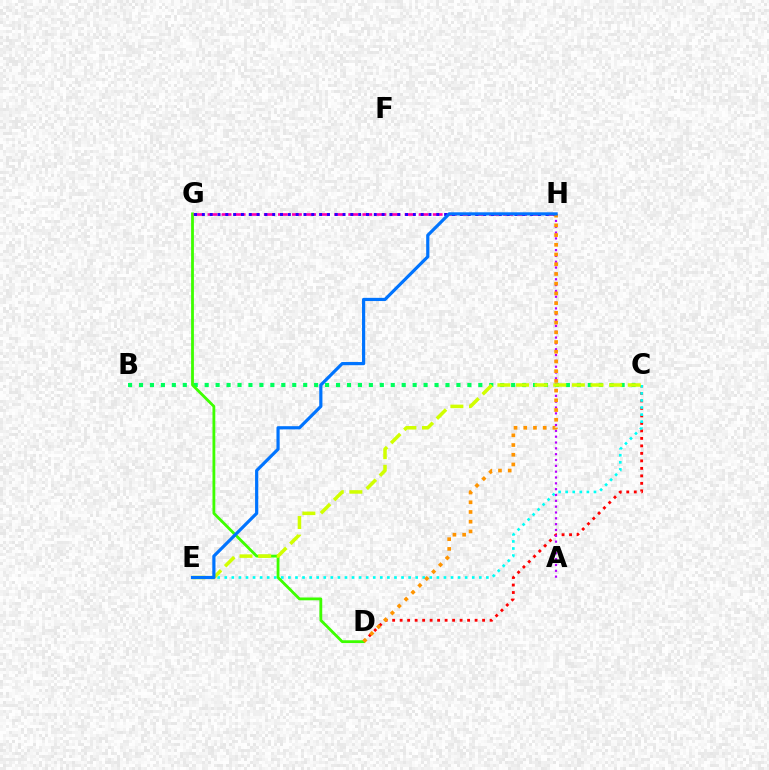{('C', 'D'): [{'color': '#ff0000', 'line_style': 'dotted', 'thickness': 2.04}], ('C', 'E'): [{'color': '#00fff6', 'line_style': 'dotted', 'thickness': 1.92}, {'color': '#d1ff00', 'line_style': 'dashed', 'thickness': 2.53}], ('B', 'C'): [{'color': '#00ff5c', 'line_style': 'dotted', 'thickness': 2.97}], ('D', 'G'): [{'color': '#3dff00', 'line_style': 'solid', 'thickness': 2.02}], ('A', 'H'): [{'color': '#b900ff', 'line_style': 'dotted', 'thickness': 1.58}], ('G', 'H'): [{'color': '#ff00ac', 'line_style': 'dashed', 'thickness': 1.91}, {'color': '#2500ff', 'line_style': 'dotted', 'thickness': 2.12}], ('D', 'H'): [{'color': '#ff9400', 'line_style': 'dotted', 'thickness': 2.64}], ('E', 'H'): [{'color': '#0074ff', 'line_style': 'solid', 'thickness': 2.29}]}